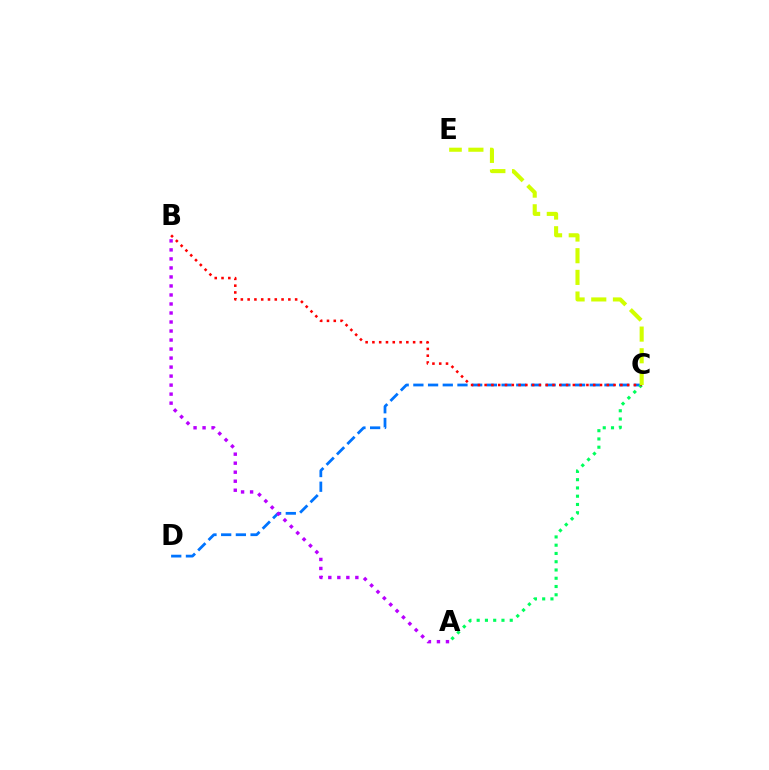{('C', 'D'): [{'color': '#0074ff', 'line_style': 'dashed', 'thickness': 2.0}], ('A', 'B'): [{'color': '#b900ff', 'line_style': 'dotted', 'thickness': 2.45}], ('A', 'C'): [{'color': '#00ff5c', 'line_style': 'dotted', 'thickness': 2.25}], ('B', 'C'): [{'color': '#ff0000', 'line_style': 'dotted', 'thickness': 1.84}], ('C', 'E'): [{'color': '#d1ff00', 'line_style': 'dashed', 'thickness': 2.94}]}